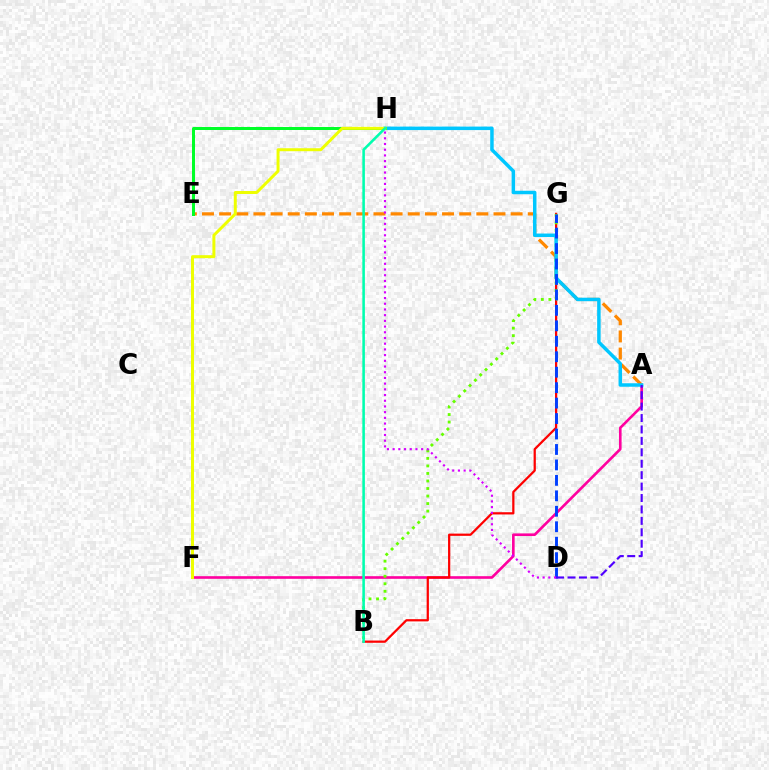{('A', 'F'): [{'color': '#ff00a0', 'line_style': 'solid', 'thickness': 1.9}], ('B', 'G'): [{'color': '#ff0000', 'line_style': 'solid', 'thickness': 1.61}, {'color': '#66ff00', 'line_style': 'dotted', 'thickness': 2.05}], ('A', 'E'): [{'color': '#ff8800', 'line_style': 'dashed', 'thickness': 2.33}], ('A', 'H'): [{'color': '#00c7ff', 'line_style': 'solid', 'thickness': 2.51}], ('D', 'G'): [{'color': '#003fff', 'line_style': 'dashed', 'thickness': 2.1}], ('D', 'H'): [{'color': '#d600ff', 'line_style': 'dotted', 'thickness': 1.55}], ('E', 'H'): [{'color': '#00ff27', 'line_style': 'solid', 'thickness': 2.16}], ('F', 'H'): [{'color': '#eeff00', 'line_style': 'solid', 'thickness': 2.15}], ('B', 'H'): [{'color': '#00ffaf', 'line_style': 'solid', 'thickness': 1.84}], ('A', 'D'): [{'color': '#4f00ff', 'line_style': 'dashed', 'thickness': 1.55}]}